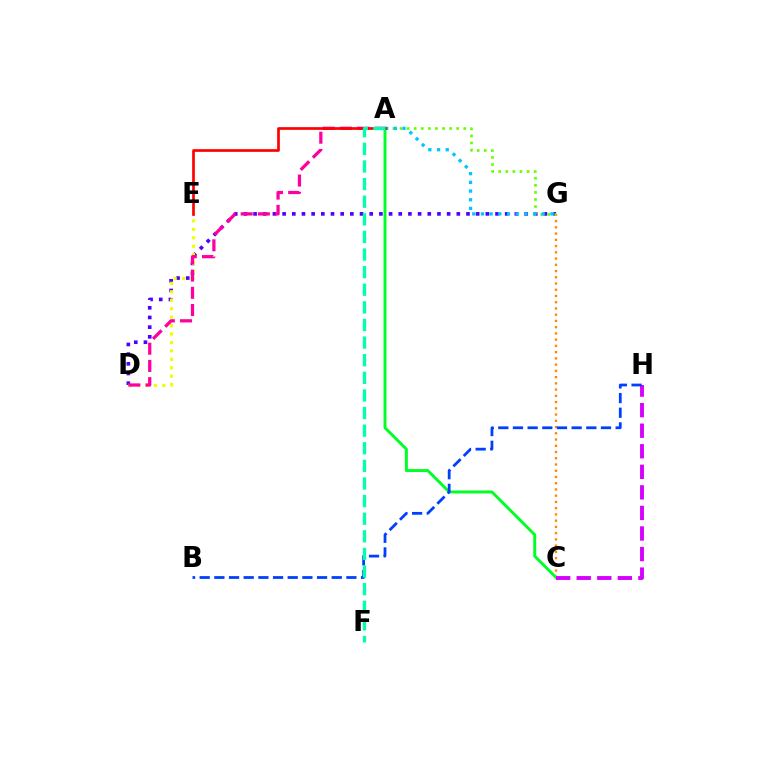{('D', 'G'): [{'color': '#4f00ff', 'line_style': 'dotted', 'thickness': 2.63}], ('C', 'G'): [{'color': '#ff8800', 'line_style': 'dotted', 'thickness': 1.7}], ('D', 'E'): [{'color': '#eeff00', 'line_style': 'dotted', 'thickness': 2.29}], ('A', 'G'): [{'color': '#66ff00', 'line_style': 'dotted', 'thickness': 1.92}, {'color': '#00c7ff', 'line_style': 'dotted', 'thickness': 2.36}], ('A', 'C'): [{'color': '#00ff27', 'line_style': 'solid', 'thickness': 2.11}], ('C', 'H'): [{'color': '#d600ff', 'line_style': 'dashed', 'thickness': 2.79}], ('A', 'D'): [{'color': '#ff00a0', 'line_style': 'dashed', 'thickness': 2.34}], ('A', 'E'): [{'color': '#ff0000', 'line_style': 'solid', 'thickness': 1.94}], ('B', 'H'): [{'color': '#003fff', 'line_style': 'dashed', 'thickness': 1.99}], ('A', 'F'): [{'color': '#00ffaf', 'line_style': 'dashed', 'thickness': 2.39}]}